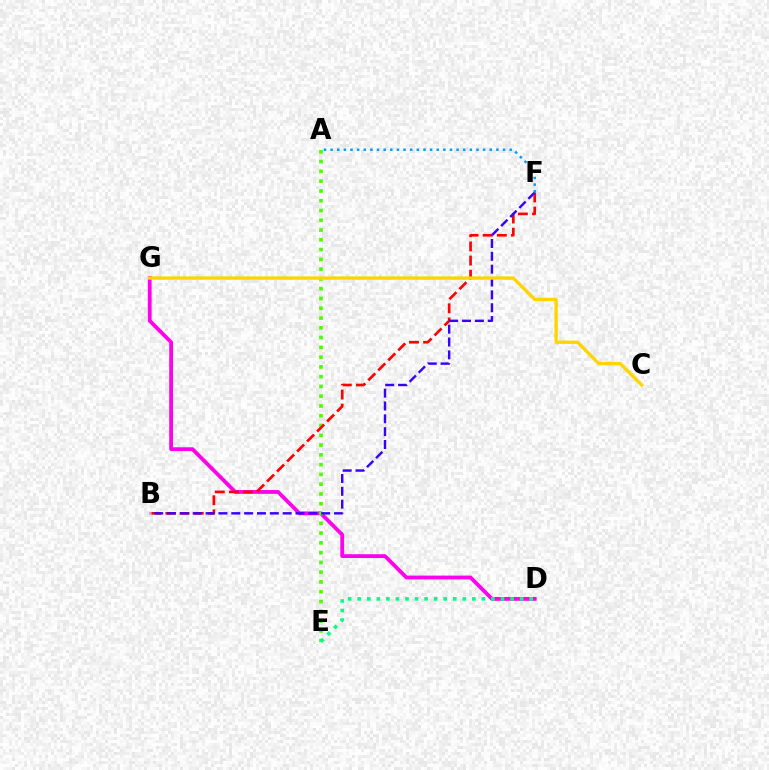{('D', 'G'): [{'color': '#ff00ed', 'line_style': 'solid', 'thickness': 2.74}], ('A', 'E'): [{'color': '#4fff00', 'line_style': 'dotted', 'thickness': 2.66}], ('B', 'F'): [{'color': '#ff0000', 'line_style': 'dashed', 'thickness': 1.92}, {'color': '#3700ff', 'line_style': 'dashed', 'thickness': 1.74}], ('D', 'E'): [{'color': '#00ff86', 'line_style': 'dotted', 'thickness': 2.59}], ('A', 'F'): [{'color': '#009eff', 'line_style': 'dotted', 'thickness': 1.8}], ('C', 'G'): [{'color': '#ffd500', 'line_style': 'solid', 'thickness': 2.41}]}